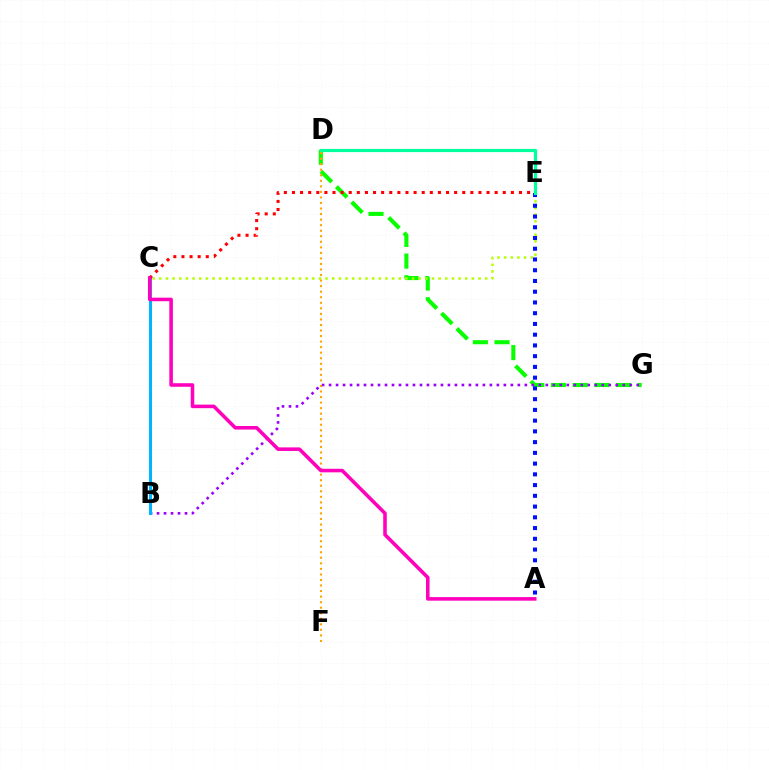{('D', 'G'): [{'color': '#08ff00', 'line_style': 'dashed', 'thickness': 2.95}], ('B', 'G'): [{'color': '#9b00ff', 'line_style': 'dotted', 'thickness': 1.9}], ('C', 'E'): [{'color': '#b3ff00', 'line_style': 'dotted', 'thickness': 1.81}, {'color': '#ff0000', 'line_style': 'dotted', 'thickness': 2.2}], ('D', 'F'): [{'color': '#ffa500', 'line_style': 'dotted', 'thickness': 1.51}], ('B', 'C'): [{'color': '#00b5ff', 'line_style': 'solid', 'thickness': 2.18}], ('A', 'E'): [{'color': '#0010ff', 'line_style': 'dotted', 'thickness': 2.92}], ('A', 'C'): [{'color': '#ff00bd', 'line_style': 'solid', 'thickness': 2.56}], ('D', 'E'): [{'color': '#00ff9d', 'line_style': 'solid', 'thickness': 2.31}]}